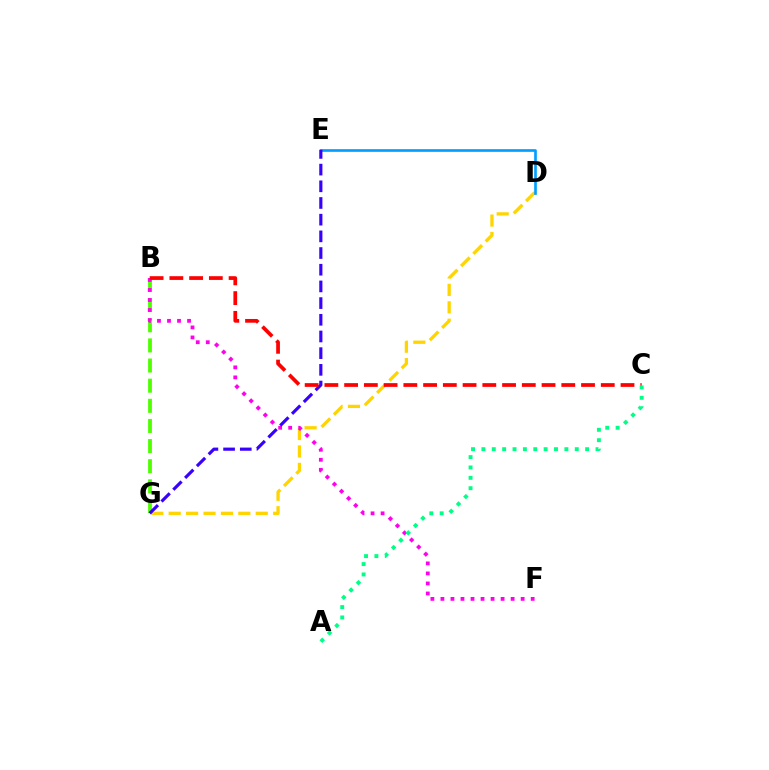{('B', 'G'): [{'color': '#4fff00', 'line_style': 'dashed', 'thickness': 2.73}], ('D', 'G'): [{'color': '#ffd500', 'line_style': 'dashed', 'thickness': 2.37}], ('D', 'E'): [{'color': '#009eff', 'line_style': 'solid', 'thickness': 1.92}], ('B', 'F'): [{'color': '#ff00ed', 'line_style': 'dotted', 'thickness': 2.72}], ('E', 'G'): [{'color': '#3700ff', 'line_style': 'dashed', 'thickness': 2.27}], ('B', 'C'): [{'color': '#ff0000', 'line_style': 'dashed', 'thickness': 2.68}], ('A', 'C'): [{'color': '#00ff86', 'line_style': 'dotted', 'thickness': 2.82}]}